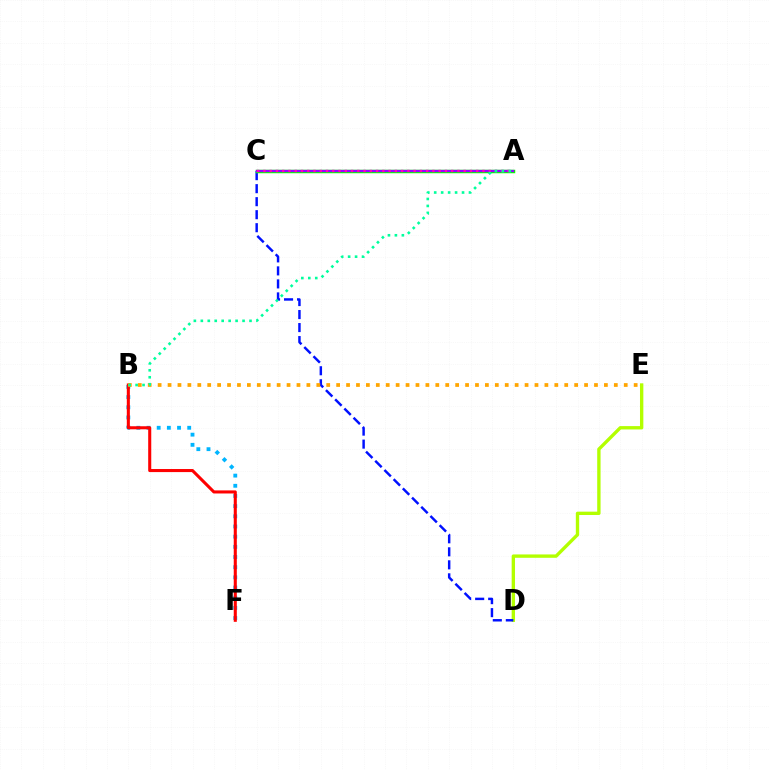{('B', 'F'): [{'color': '#00b5ff', 'line_style': 'dotted', 'thickness': 2.76}, {'color': '#ff0000', 'line_style': 'solid', 'thickness': 2.21}], ('D', 'E'): [{'color': '#b3ff00', 'line_style': 'solid', 'thickness': 2.41}], ('C', 'D'): [{'color': '#0010ff', 'line_style': 'dashed', 'thickness': 1.77}], ('A', 'C'): [{'color': '#08ff00', 'line_style': 'solid', 'thickness': 2.51}, {'color': '#9b00ff', 'line_style': 'solid', 'thickness': 1.61}, {'color': '#ff00bd', 'line_style': 'dotted', 'thickness': 1.7}], ('B', 'E'): [{'color': '#ffa500', 'line_style': 'dotted', 'thickness': 2.69}], ('A', 'B'): [{'color': '#00ff9d', 'line_style': 'dotted', 'thickness': 1.89}]}